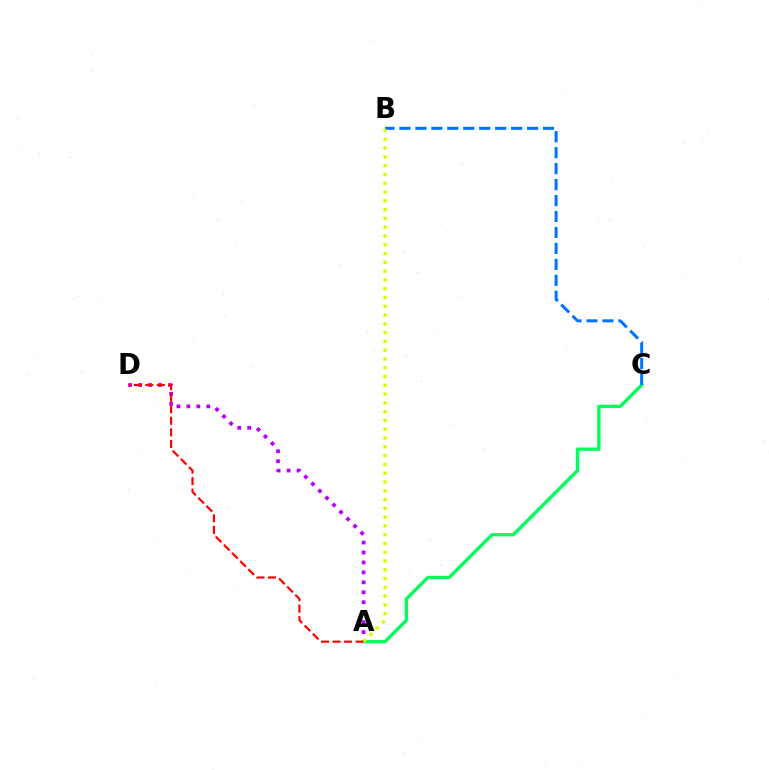{('A', 'C'): [{'color': '#00ff5c', 'line_style': 'solid', 'thickness': 2.41}], ('A', 'D'): [{'color': '#b900ff', 'line_style': 'dotted', 'thickness': 2.7}, {'color': '#ff0000', 'line_style': 'dashed', 'thickness': 1.57}], ('B', 'C'): [{'color': '#0074ff', 'line_style': 'dashed', 'thickness': 2.17}], ('A', 'B'): [{'color': '#d1ff00', 'line_style': 'dotted', 'thickness': 2.39}]}